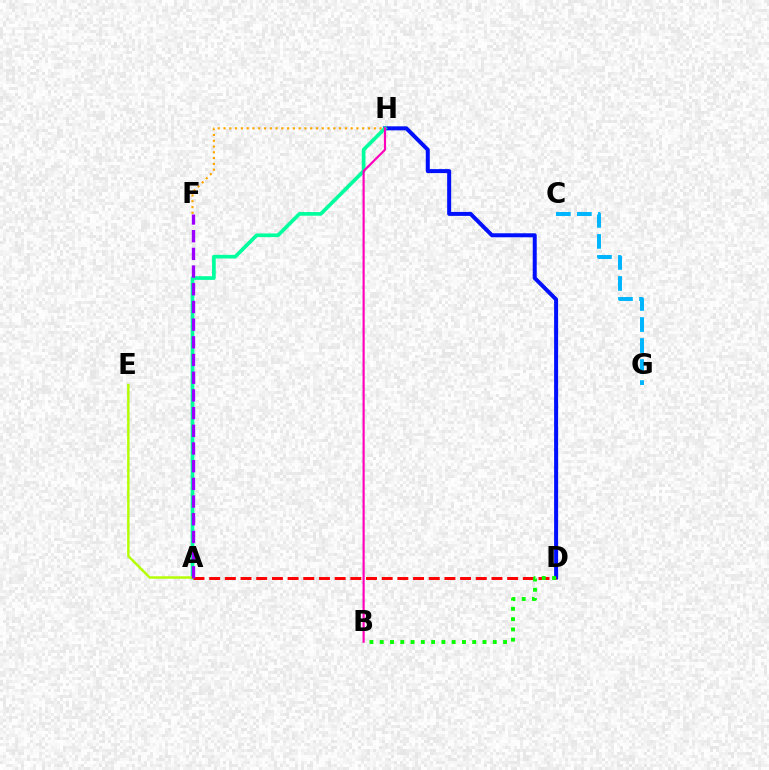{('D', 'H'): [{'color': '#0010ff', 'line_style': 'solid', 'thickness': 2.88}], ('C', 'G'): [{'color': '#00b5ff', 'line_style': 'dashed', 'thickness': 2.86}], ('A', 'H'): [{'color': '#00ff9d', 'line_style': 'solid', 'thickness': 2.64}], ('A', 'D'): [{'color': '#ff0000', 'line_style': 'dashed', 'thickness': 2.13}], ('A', 'E'): [{'color': '#b3ff00', 'line_style': 'solid', 'thickness': 1.74}], ('F', 'H'): [{'color': '#ffa500', 'line_style': 'dotted', 'thickness': 1.57}], ('B', 'H'): [{'color': '#ff00bd', 'line_style': 'solid', 'thickness': 1.57}], ('A', 'F'): [{'color': '#9b00ff', 'line_style': 'dashed', 'thickness': 2.4}], ('B', 'D'): [{'color': '#08ff00', 'line_style': 'dotted', 'thickness': 2.79}]}